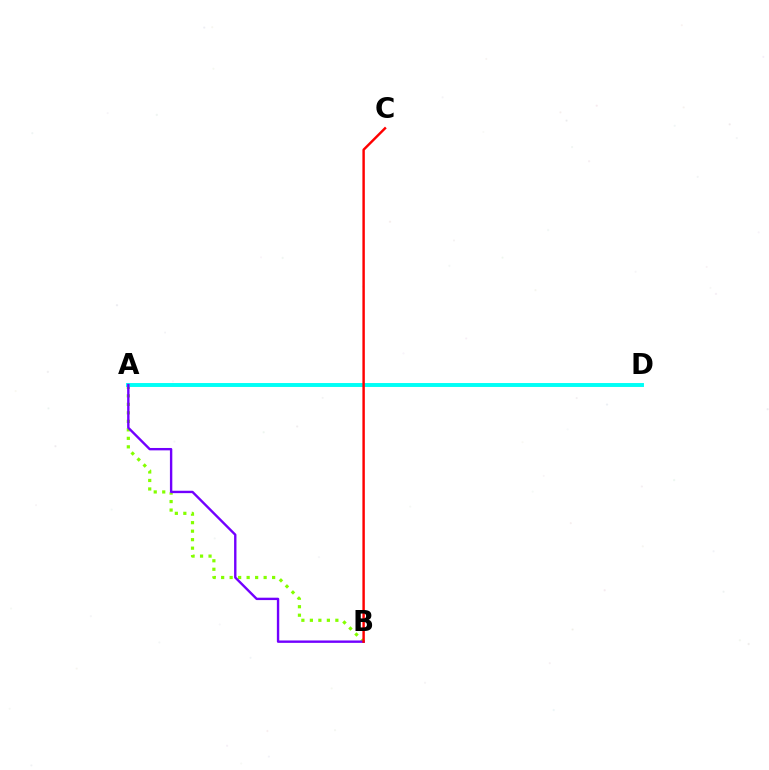{('A', 'B'): [{'color': '#84ff00', 'line_style': 'dotted', 'thickness': 2.31}, {'color': '#7200ff', 'line_style': 'solid', 'thickness': 1.72}], ('A', 'D'): [{'color': '#00fff6', 'line_style': 'solid', 'thickness': 2.83}], ('B', 'C'): [{'color': '#ff0000', 'line_style': 'solid', 'thickness': 1.75}]}